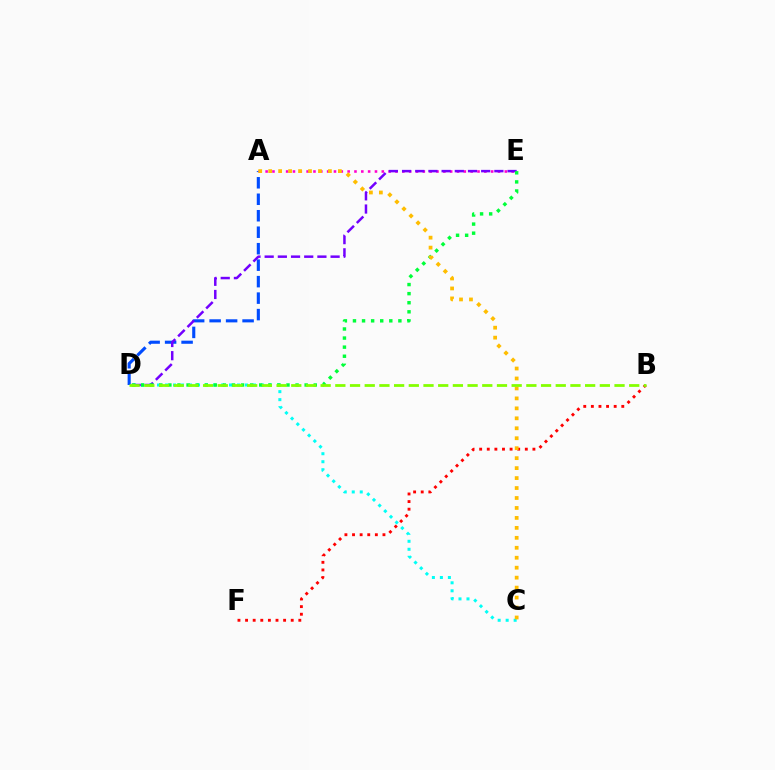{('A', 'D'): [{'color': '#004bff', 'line_style': 'dashed', 'thickness': 2.24}], ('A', 'E'): [{'color': '#ff00cf', 'line_style': 'dotted', 'thickness': 1.86}], ('B', 'F'): [{'color': '#ff0000', 'line_style': 'dotted', 'thickness': 2.07}], ('C', 'D'): [{'color': '#00fff6', 'line_style': 'dotted', 'thickness': 2.17}], ('D', 'E'): [{'color': '#7200ff', 'line_style': 'dashed', 'thickness': 1.79}, {'color': '#00ff39', 'line_style': 'dotted', 'thickness': 2.47}], ('A', 'C'): [{'color': '#ffbd00', 'line_style': 'dotted', 'thickness': 2.71}], ('B', 'D'): [{'color': '#84ff00', 'line_style': 'dashed', 'thickness': 2.0}]}